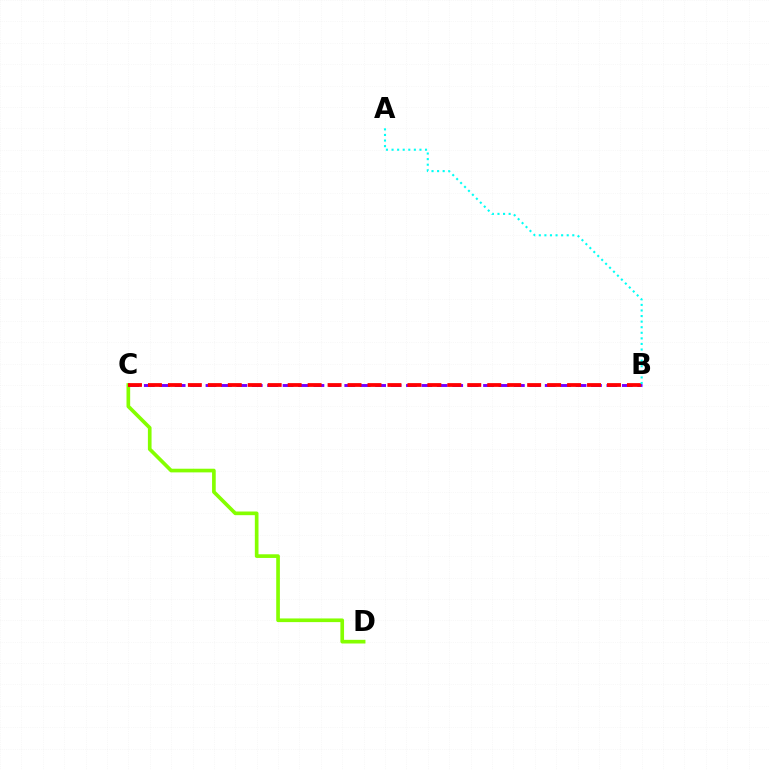{('C', 'D'): [{'color': '#84ff00', 'line_style': 'solid', 'thickness': 2.64}], ('B', 'C'): [{'color': '#7200ff', 'line_style': 'dashed', 'thickness': 2.09}, {'color': '#ff0000', 'line_style': 'dashed', 'thickness': 2.71}], ('A', 'B'): [{'color': '#00fff6', 'line_style': 'dotted', 'thickness': 1.52}]}